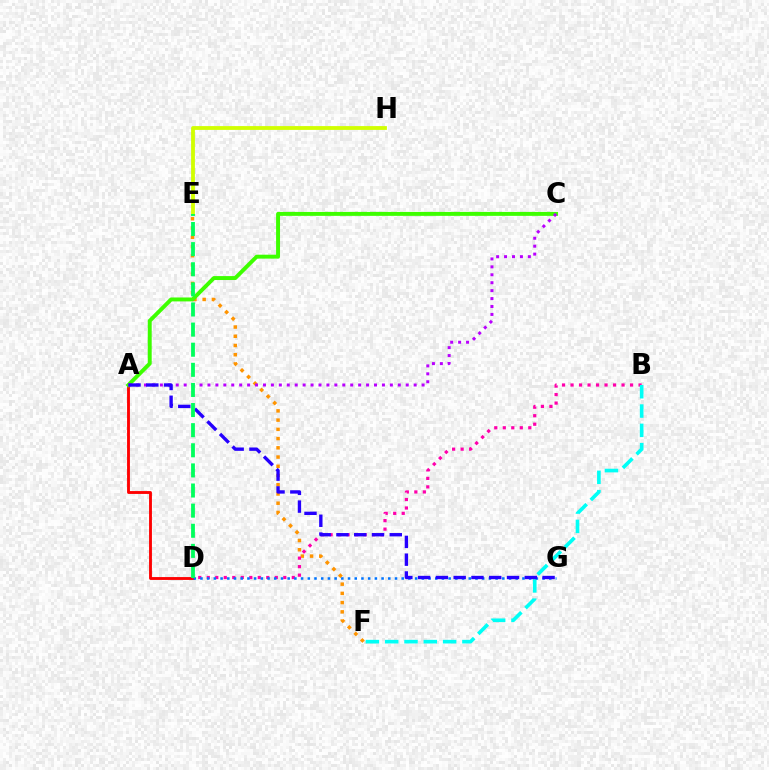{('E', 'H'): [{'color': '#d1ff00', 'line_style': 'solid', 'thickness': 2.74}], ('A', 'D'): [{'color': '#ff0000', 'line_style': 'solid', 'thickness': 2.06}], ('E', 'F'): [{'color': '#ff9400', 'line_style': 'dotted', 'thickness': 2.51}], ('B', 'D'): [{'color': '#ff00ac', 'line_style': 'dotted', 'thickness': 2.31}], ('A', 'C'): [{'color': '#3dff00', 'line_style': 'solid', 'thickness': 2.83}, {'color': '#b900ff', 'line_style': 'dotted', 'thickness': 2.15}], ('B', 'F'): [{'color': '#00fff6', 'line_style': 'dashed', 'thickness': 2.62}], ('D', 'G'): [{'color': '#0074ff', 'line_style': 'dotted', 'thickness': 1.82}], ('A', 'G'): [{'color': '#2500ff', 'line_style': 'dashed', 'thickness': 2.42}], ('D', 'E'): [{'color': '#00ff5c', 'line_style': 'dashed', 'thickness': 2.73}]}